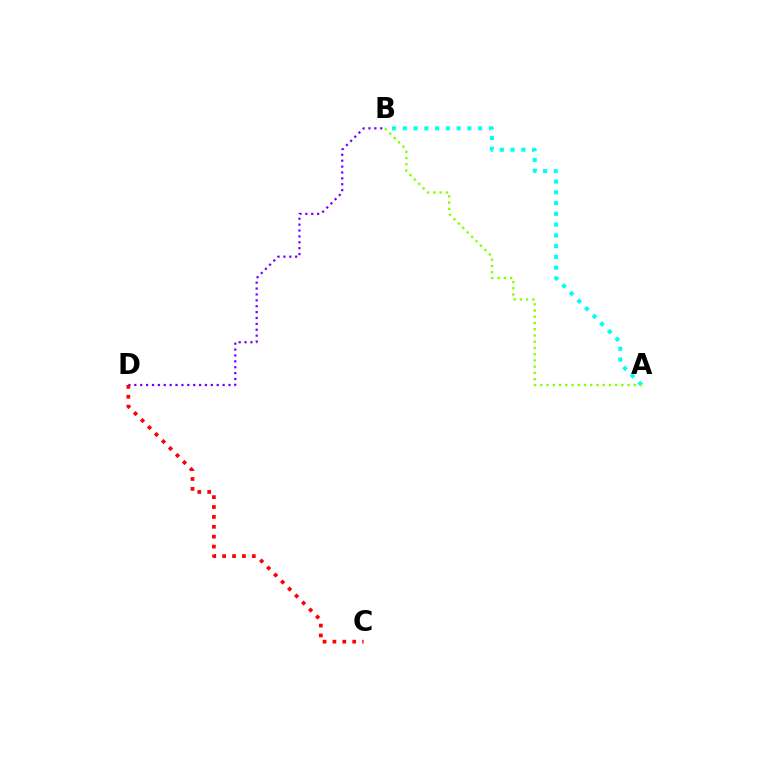{('B', 'D'): [{'color': '#7200ff', 'line_style': 'dotted', 'thickness': 1.6}], ('A', 'B'): [{'color': '#00fff6', 'line_style': 'dotted', 'thickness': 2.93}, {'color': '#84ff00', 'line_style': 'dotted', 'thickness': 1.69}], ('C', 'D'): [{'color': '#ff0000', 'line_style': 'dotted', 'thickness': 2.69}]}